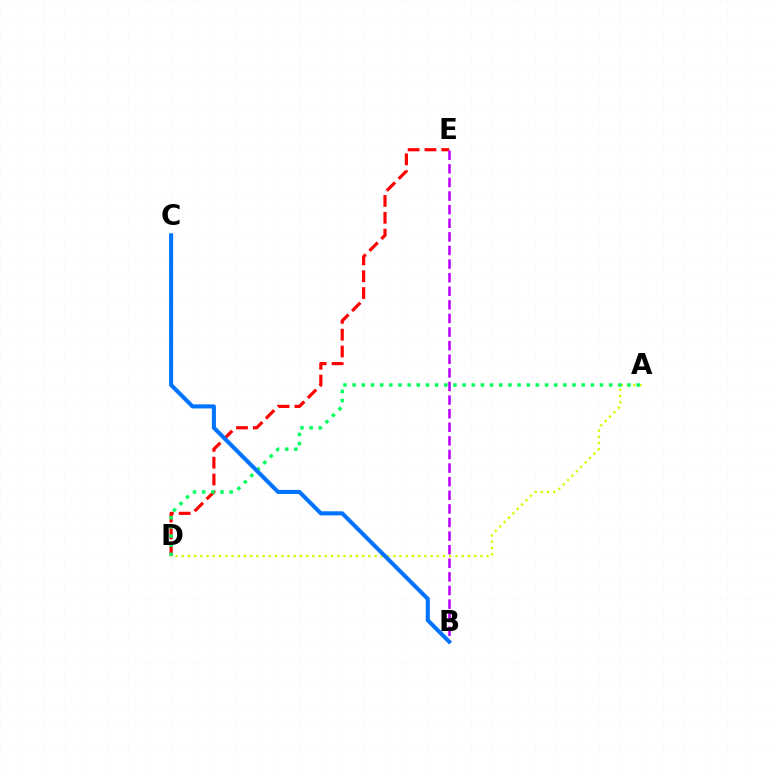{('D', 'E'): [{'color': '#ff0000', 'line_style': 'dashed', 'thickness': 2.29}], ('B', 'E'): [{'color': '#b900ff', 'line_style': 'dashed', 'thickness': 1.85}], ('A', 'D'): [{'color': '#d1ff00', 'line_style': 'dotted', 'thickness': 1.69}, {'color': '#00ff5c', 'line_style': 'dotted', 'thickness': 2.49}], ('B', 'C'): [{'color': '#0074ff', 'line_style': 'solid', 'thickness': 2.93}]}